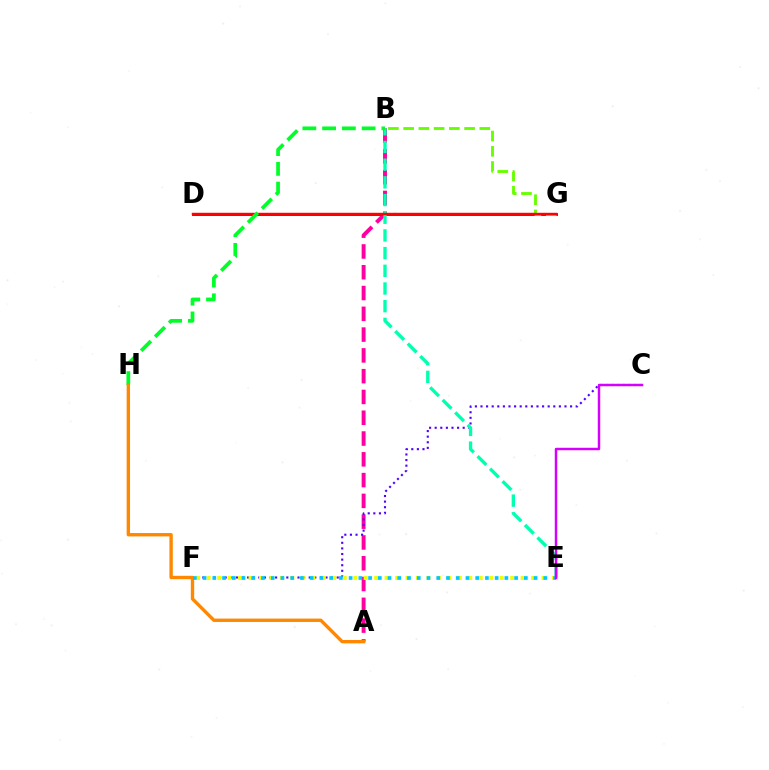{('A', 'B'): [{'color': '#ff00a0', 'line_style': 'dashed', 'thickness': 2.82}], ('D', 'G'): [{'color': '#003fff', 'line_style': 'solid', 'thickness': 2.09}, {'color': '#ff0000', 'line_style': 'solid', 'thickness': 1.75}], ('C', 'F'): [{'color': '#4f00ff', 'line_style': 'dotted', 'thickness': 1.52}], ('B', 'E'): [{'color': '#00ffaf', 'line_style': 'dashed', 'thickness': 2.4}], ('B', 'G'): [{'color': '#66ff00', 'line_style': 'dashed', 'thickness': 2.07}], ('B', 'H'): [{'color': '#00ff27', 'line_style': 'dashed', 'thickness': 2.68}], ('E', 'F'): [{'color': '#eeff00', 'line_style': 'dotted', 'thickness': 2.84}, {'color': '#00c7ff', 'line_style': 'dotted', 'thickness': 2.65}], ('A', 'H'): [{'color': '#ff8800', 'line_style': 'solid', 'thickness': 2.43}], ('C', 'E'): [{'color': '#d600ff', 'line_style': 'solid', 'thickness': 1.77}]}